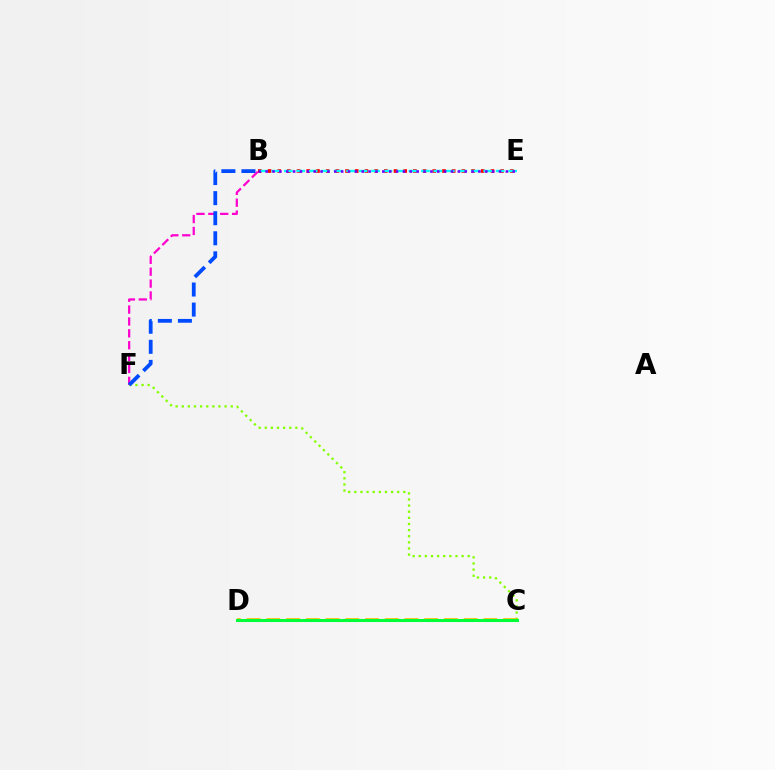{('B', 'E'): [{'color': '#ff0000', 'line_style': 'dotted', 'thickness': 2.63}, {'color': '#00fff6', 'line_style': 'dashed', 'thickness': 1.69}, {'color': '#7200ff', 'line_style': 'dotted', 'thickness': 1.86}], ('B', 'F'): [{'color': '#ff00cf', 'line_style': 'dashed', 'thickness': 1.61}, {'color': '#004bff', 'line_style': 'dashed', 'thickness': 2.73}], ('C', 'F'): [{'color': '#84ff00', 'line_style': 'dotted', 'thickness': 1.66}], ('C', 'D'): [{'color': '#ffbd00', 'line_style': 'dashed', 'thickness': 2.68}, {'color': '#00ff39', 'line_style': 'solid', 'thickness': 2.21}]}